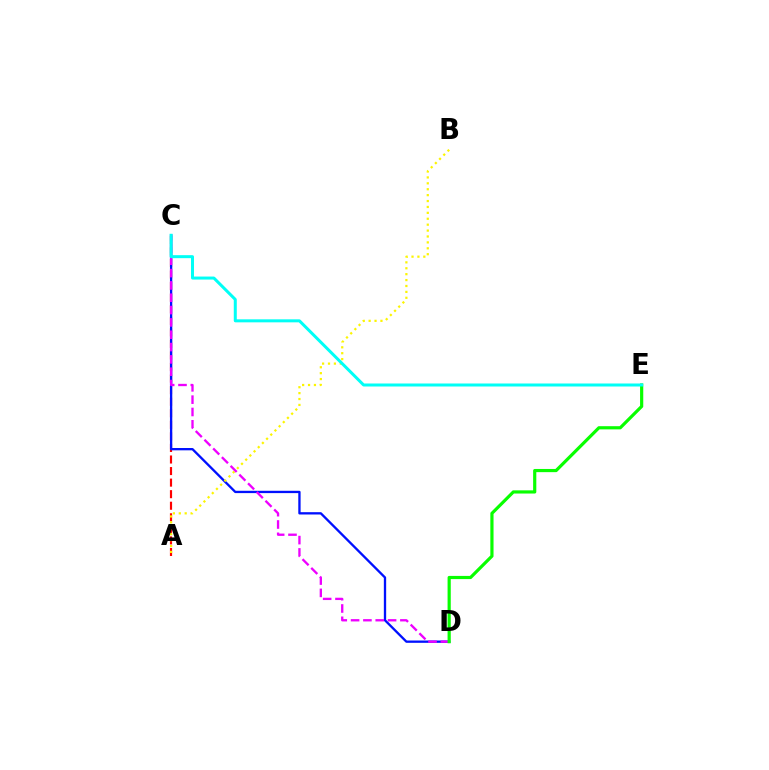{('A', 'C'): [{'color': '#ff0000', 'line_style': 'dashed', 'thickness': 1.57}], ('C', 'D'): [{'color': '#0010ff', 'line_style': 'solid', 'thickness': 1.67}, {'color': '#ee00ff', 'line_style': 'dashed', 'thickness': 1.67}], ('A', 'B'): [{'color': '#fcf500', 'line_style': 'dotted', 'thickness': 1.6}], ('D', 'E'): [{'color': '#08ff00', 'line_style': 'solid', 'thickness': 2.29}], ('C', 'E'): [{'color': '#00fff6', 'line_style': 'solid', 'thickness': 2.16}]}